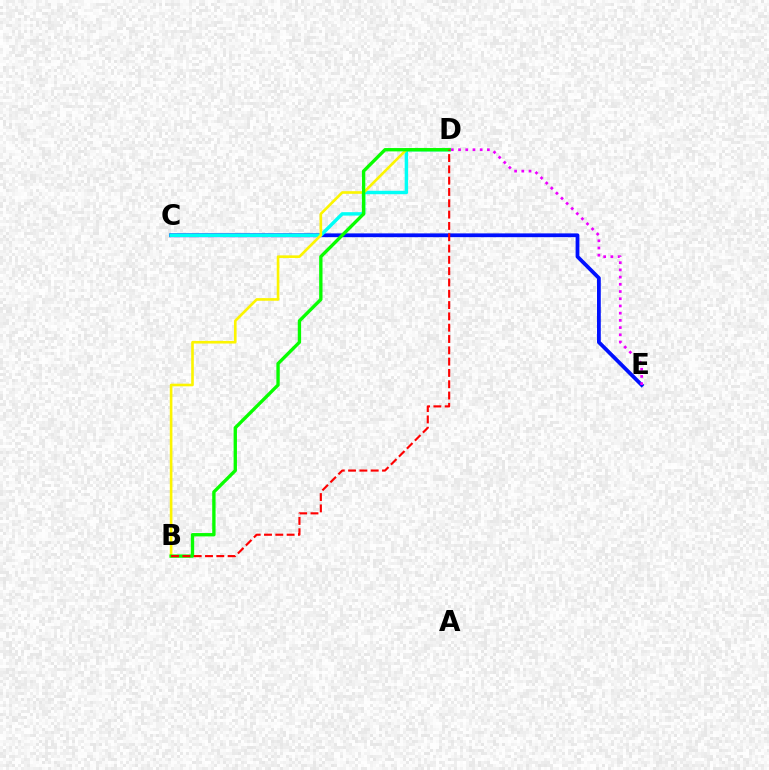{('C', 'E'): [{'color': '#0010ff', 'line_style': 'solid', 'thickness': 2.72}], ('C', 'D'): [{'color': '#00fff6', 'line_style': 'solid', 'thickness': 2.47}], ('B', 'D'): [{'color': '#fcf500', 'line_style': 'solid', 'thickness': 1.9}, {'color': '#08ff00', 'line_style': 'solid', 'thickness': 2.41}, {'color': '#ff0000', 'line_style': 'dashed', 'thickness': 1.54}], ('D', 'E'): [{'color': '#ee00ff', 'line_style': 'dotted', 'thickness': 1.96}]}